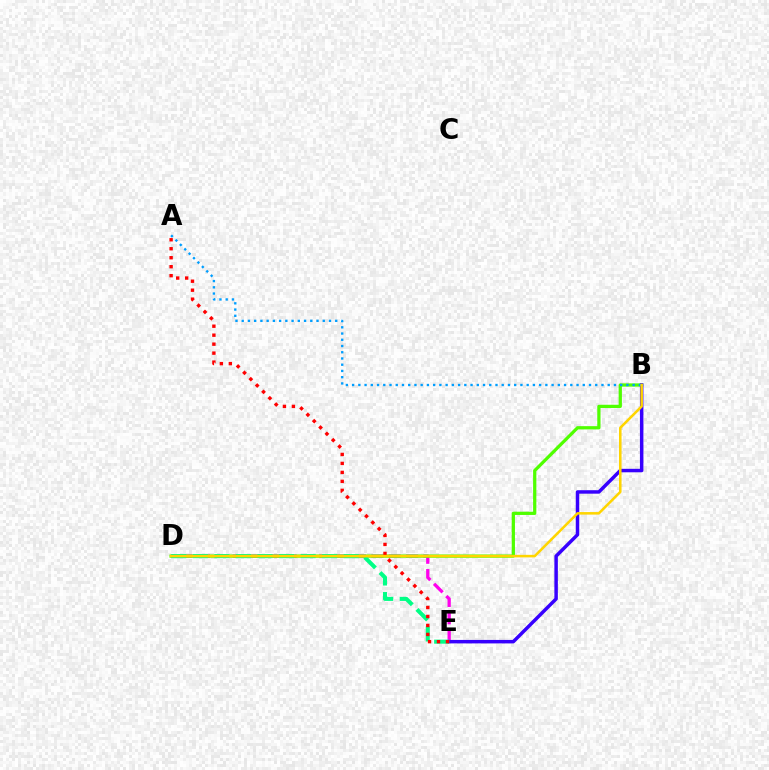{('D', 'E'): [{'color': '#ff00ed', 'line_style': 'dashed', 'thickness': 2.36}, {'color': '#00ff86', 'line_style': 'dashed', 'thickness': 2.93}], ('B', 'D'): [{'color': '#4fff00', 'line_style': 'solid', 'thickness': 2.34}, {'color': '#ffd500', 'line_style': 'solid', 'thickness': 1.83}], ('B', 'E'): [{'color': '#3700ff', 'line_style': 'solid', 'thickness': 2.5}], ('A', 'E'): [{'color': '#ff0000', 'line_style': 'dotted', 'thickness': 2.44}], ('A', 'B'): [{'color': '#009eff', 'line_style': 'dotted', 'thickness': 1.69}]}